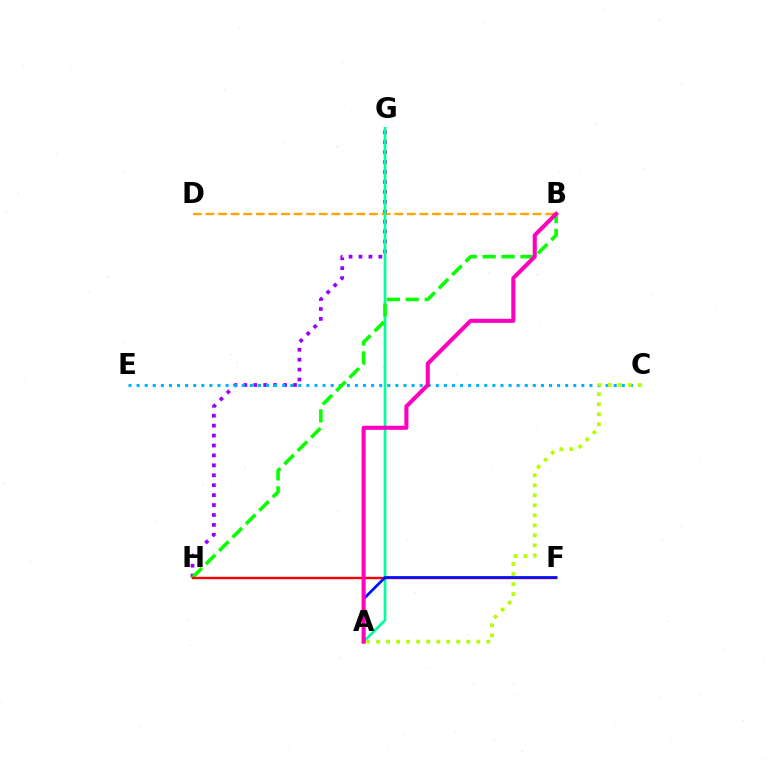{('G', 'H'): [{'color': '#9b00ff', 'line_style': 'dotted', 'thickness': 2.7}], ('B', 'D'): [{'color': '#ffa500', 'line_style': 'dashed', 'thickness': 1.71}], ('C', 'E'): [{'color': '#00b5ff', 'line_style': 'dotted', 'thickness': 2.2}], ('A', 'G'): [{'color': '#00ff9d', 'line_style': 'solid', 'thickness': 1.95}], ('B', 'H'): [{'color': '#08ff00', 'line_style': 'dashed', 'thickness': 2.57}], ('F', 'H'): [{'color': '#ff0000', 'line_style': 'solid', 'thickness': 1.72}], ('A', 'C'): [{'color': '#b3ff00', 'line_style': 'dotted', 'thickness': 2.72}], ('A', 'F'): [{'color': '#0010ff', 'line_style': 'solid', 'thickness': 1.97}], ('A', 'B'): [{'color': '#ff00bd', 'line_style': 'solid', 'thickness': 2.93}]}